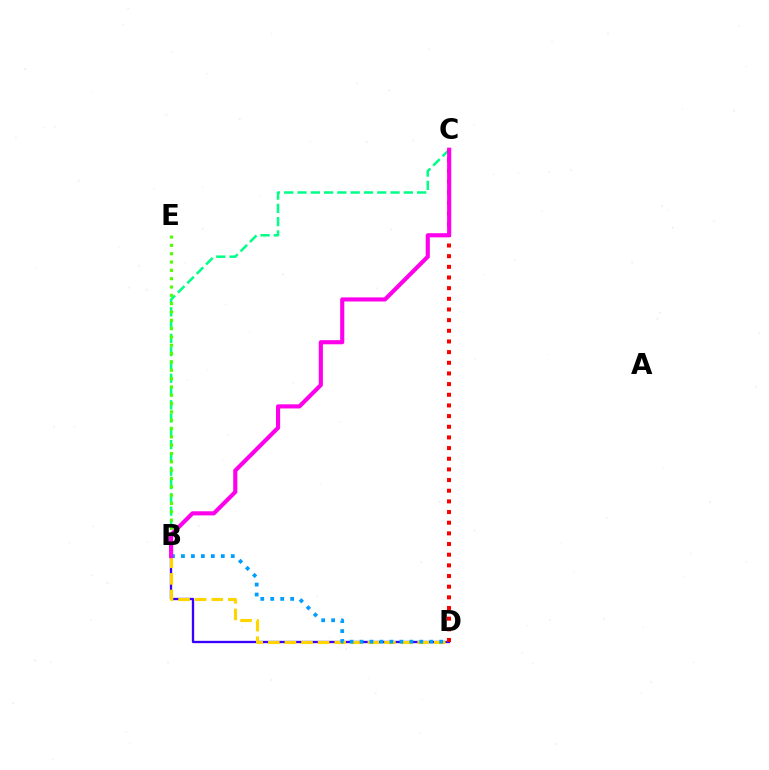{('B', 'D'): [{'color': '#3700ff', 'line_style': 'solid', 'thickness': 1.67}, {'color': '#ffd500', 'line_style': 'dashed', 'thickness': 2.25}, {'color': '#009eff', 'line_style': 'dotted', 'thickness': 2.71}], ('B', 'C'): [{'color': '#00ff86', 'line_style': 'dashed', 'thickness': 1.81}, {'color': '#ff00ed', 'line_style': 'solid', 'thickness': 2.97}], ('B', 'E'): [{'color': '#4fff00', 'line_style': 'dotted', 'thickness': 2.26}], ('C', 'D'): [{'color': '#ff0000', 'line_style': 'dotted', 'thickness': 2.9}]}